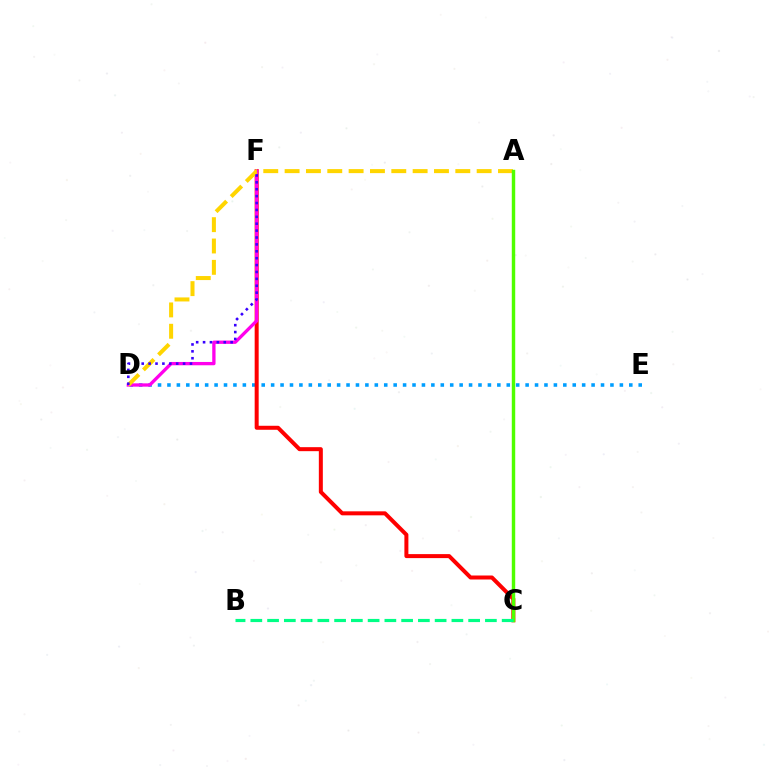{('D', 'E'): [{'color': '#009eff', 'line_style': 'dotted', 'thickness': 2.56}], ('C', 'F'): [{'color': '#ff0000', 'line_style': 'solid', 'thickness': 2.88}], ('D', 'F'): [{'color': '#ff00ed', 'line_style': 'solid', 'thickness': 2.38}, {'color': '#3700ff', 'line_style': 'dotted', 'thickness': 1.87}], ('A', 'D'): [{'color': '#ffd500', 'line_style': 'dashed', 'thickness': 2.9}], ('A', 'C'): [{'color': '#4fff00', 'line_style': 'solid', 'thickness': 2.47}], ('B', 'C'): [{'color': '#00ff86', 'line_style': 'dashed', 'thickness': 2.28}]}